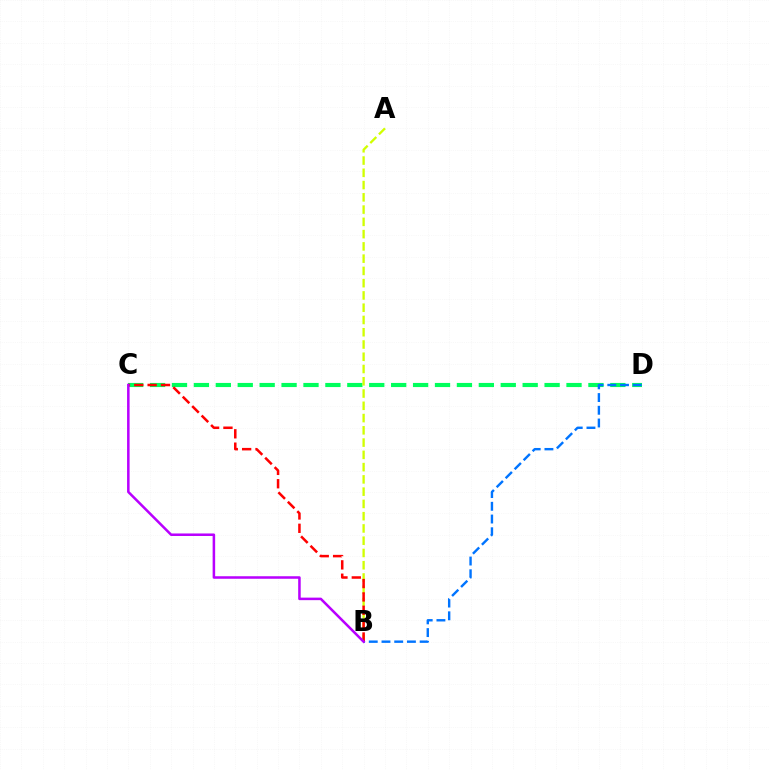{('C', 'D'): [{'color': '#00ff5c', 'line_style': 'dashed', 'thickness': 2.98}], ('A', 'B'): [{'color': '#d1ff00', 'line_style': 'dashed', 'thickness': 1.67}], ('B', 'D'): [{'color': '#0074ff', 'line_style': 'dashed', 'thickness': 1.73}], ('B', 'C'): [{'color': '#ff0000', 'line_style': 'dashed', 'thickness': 1.82}, {'color': '#b900ff', 'line_style': 'solid', 'thickness': 1.82}]}